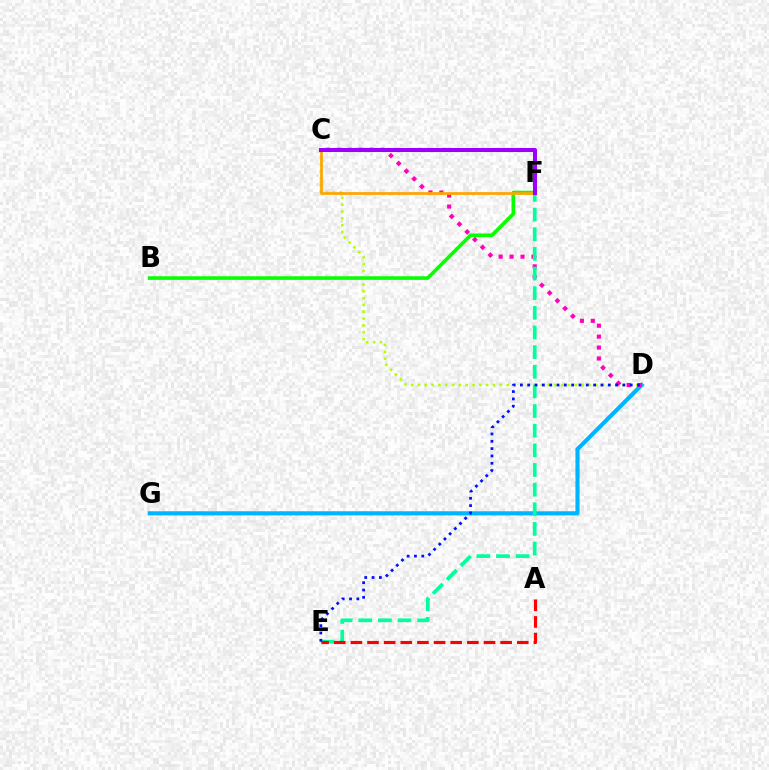{('C', 'D'): [{'color': '#b3ff00', 'line_style': 'dotted', 'thickness': 1.85}, {'color': '#ff00bd', 'line_style': 'dotted', 'thickness': 2.97}], ('B', 'F'): [{'color': '#08ff00', 'line_style': 'solid', 'thickness': 2.6}], ('D', 'G'): [{'color': '#00b5ff', 'line_style': 'solid', 'thickness': 2.99}], ('E', 'F'): [{'color': '#00ff9d', 'line_style': 'dashed', 'thickness': 2.67}], ('A', 'E'): [{'color': '#ff0000', 'line_style': 'dashed', 'thickness': 2.26}], ('D', 'E'): [{'color': '#0010ff', 'line_style': 'dotted', 'thickness': 1.99}], ('C', 'F'): [{'color': '#ffa500', 'line_style': 'solid', 'thickness': 1.97}, {'color': '#9b00ff', 'line_style': 'solid', 'thickness': 2.91}]}